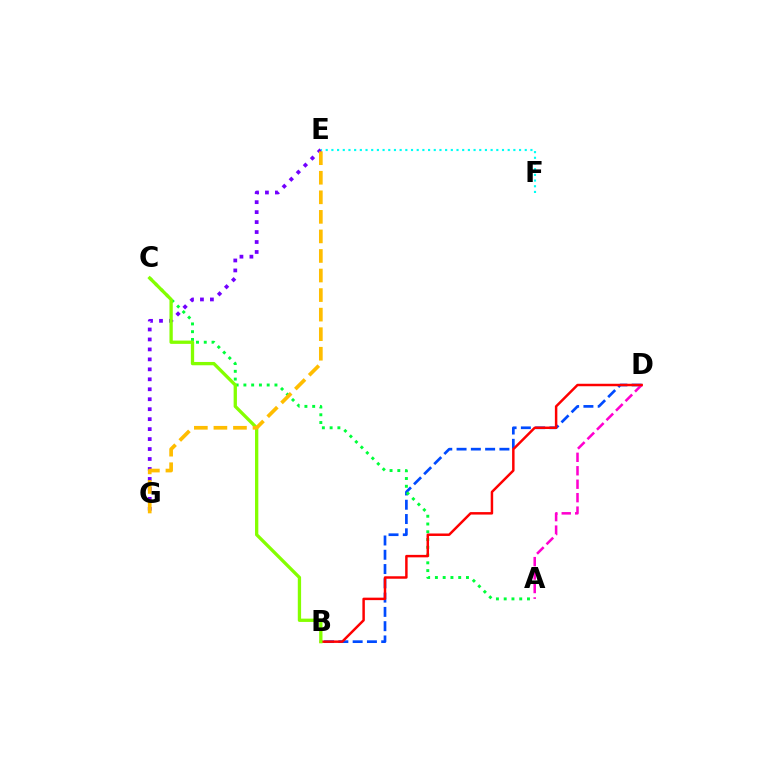{('E', 'G'): [{'color': '#7200ff', 'line_style': 'dotted', 'thickness': 2.71}, {'color': '#ffbd00', 'line_style': 'dashed', 'thickness': 2.66}], ('E', 'F'): [{'color': '#00fff6', 'line_style': 'dotted', 'thickness': 1.55}], ('B', 'D'): [{'color': '#004bff', 'line_style': 'dashed', 'thickness': 1.94}, {'color': '#ff0000', 'line_style': 'solid', 'thickness': 1.78}], ('A', 'C'): [{'color': '#00ff39', 'line_style': 'dotted', 'thickness': 2.11}], ('A', 'D'): [{'color': '#ff00cf', 'line_style': 'dashed', 'thickness': 1.83}], ('B', 'C'): [{'color': '#84ff00', 'line_style': 'solid', 'thickness': 2.38}]}